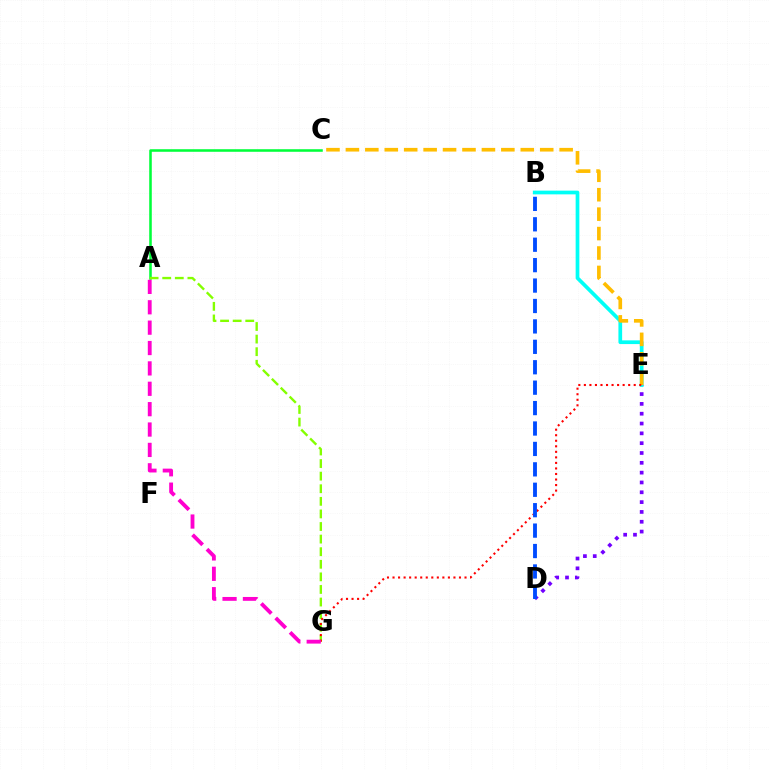{('D', 'E'): [{'color': '#7200ff', 'line_style': 'dotted', 'thickness': 2.67}], ('A', 'C'): [{'color': '#00ff39', 'line_style': 'solid', 'thickness': 1.84}], ('A', 'G'): [{'color': '#84ff00', 'line_style': 'dashed', 'thickness': 1.71}, {'color': '#ff00cf', 'line_style': 'dashed', 'thickness': 2.77}], ('B', 'E'): [{'color': '#00fff6', 'line_style': 'solid', 'thickness': 2.67}], ('C', 'E'): [{'color': '#ffbd00', 'line_style': 'dashed', 'thickness': 2.64}], ('E', 'G'): [{'color': '#ff0000', 'line_style': 'dotted', 'thickness': 1.5}], ('B', 'D'): [{'color': '#004bff', 'line_style': 'dashed', 'thickness': 2.77}]}